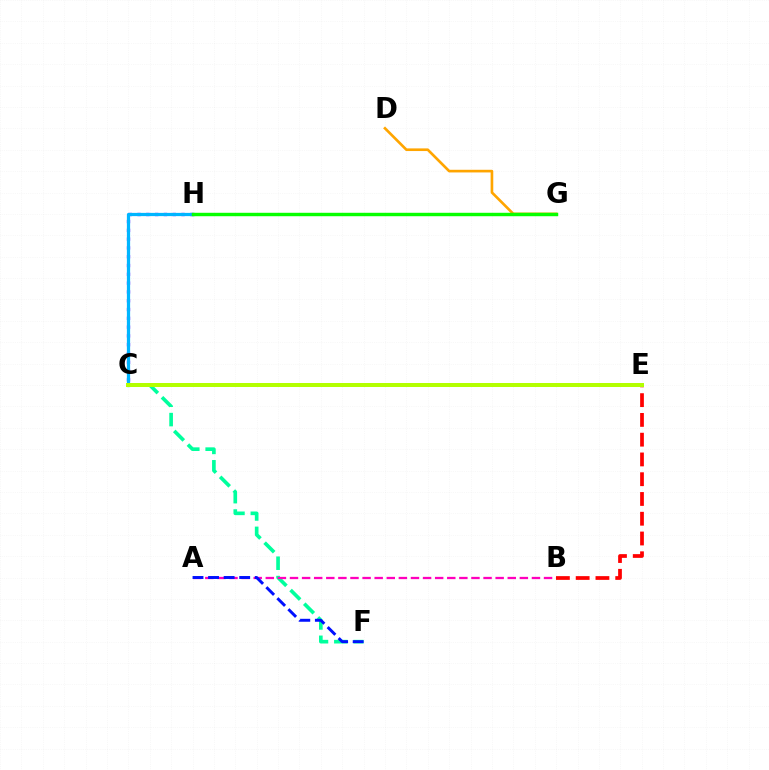{('B', 'E'): [{'color': '#ff0000', 'line_style': 'dashed', 'thickness': 2.69}], ('C', 'H'): [{'color': '#9b00ff', 'line_style': 'dotted', 'thickness': 2.39}, {'color': '#00b5ff', 'line_style': 'solid', 'thickness': 2.33}], ('C', 'F'): [{'color': '#00ff9d', 'line_style': 'dashed', 'thickness': 2.63}], ('D', 'G'): [{'color': '#ffa500', 'line_style': 'solid', 'thickness': 1.91}], ('A', 'B'): [{'color': '#ff00bd', 'line_style': 'dashed', 'thickness': 1.64}], ('A', 'F'): [{'color': '#0010ff', 'line_style': 'dashed', 'thickness': 2.11}], ('G', 'H'): [{'color': '#08ff00', 'line_style': 'solid', 'thickness': 2.46}], ('C', 'E'): [{'color': '#b3ff00', 'line_style': 'solid', 'thickness': 2.87}]}